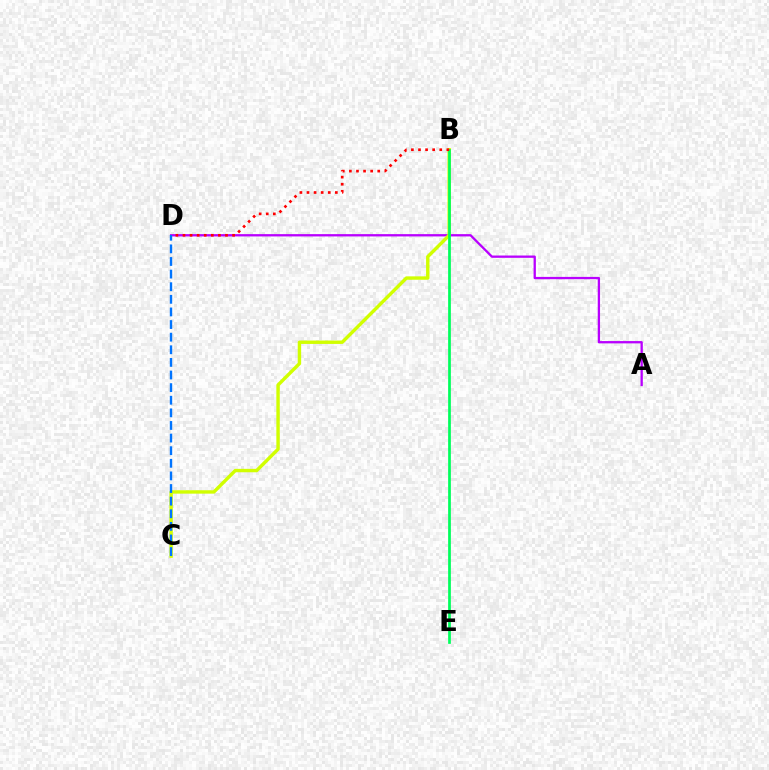{('A', 'D'): [{'color': '#b900ff', 'line_style': 'solid', 'thickness': 1.66}], ('B', 'C'): [{'color': '#d1ff00', 'line_style': 'solid', 'thickness': 2.46}], ('B', 'E'): [{'color': '#00ff5c', 'line_style': 'solid', 'thickness': 1.97}], ('B', 'D'): [{'color': '#ff0000', 'line_style': 'dotted', 'thickness': 1.93}], ('C', 'D'): [{'color': '#0074ff', 'line_style': 'dashed', 'thickness': 1.71}]}